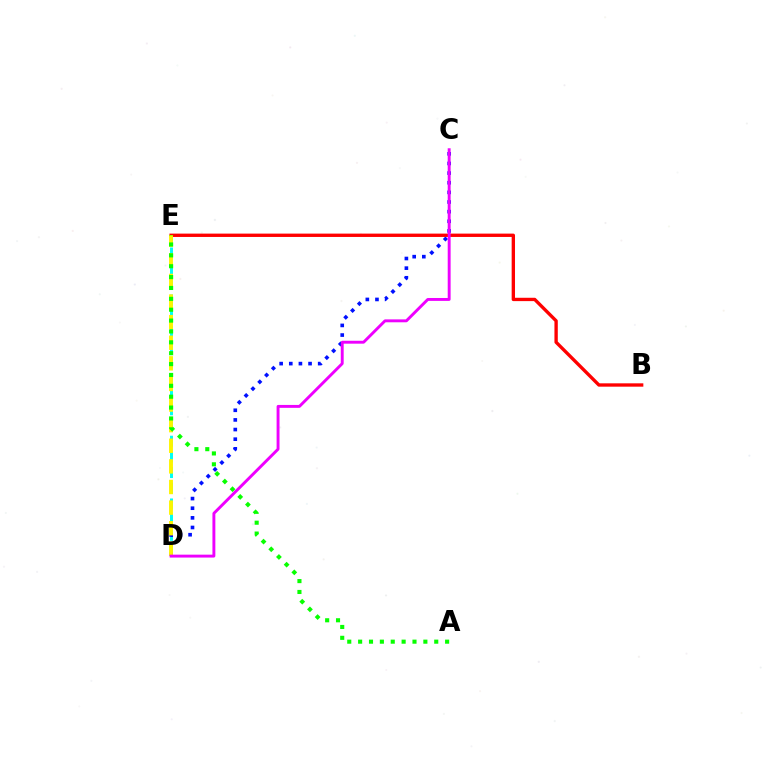{('D', 'E'): [{'color': '#00fff6', 'line_style': 'dashed', 'thickness': 2.13}, {'color': '#fcf500', 'line_style': 'dashed', 'thickness': 2.8}], ('C', 'D'): [{'color': '#0010ff', 'line_style': 'dotted', 'thickness': 2.62}, {'color': '#ee00ff', 'line_style': 'solid', 'thickness': 2.09}], ('B', 'E'): [{'color': '#ff0000', 'line_style': 'solid', 'thickness': 2.41}], ('A', 'E'): [{'color': '#08ff00', 'line_style': 'dotted', 'thickness': 2.95}]}